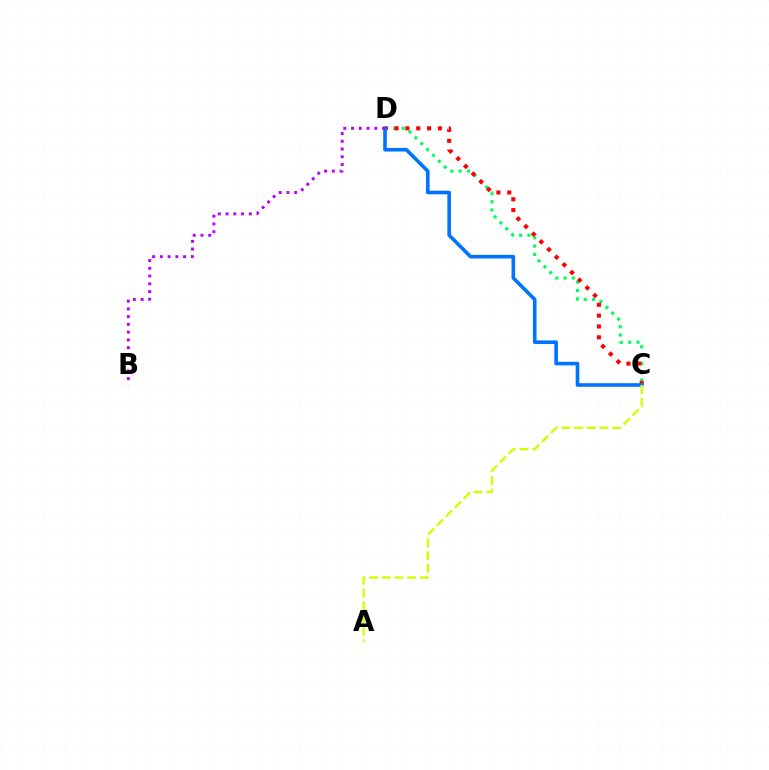{('C', 'D'): [{'color': '#00ff5c', 'line_style': 'dotted', 'thickness': 2.26}, {'color': '#ff0000', 'line_style': 'dotted', 'thickness': 2.95}, {'color': '#0074ff', 'line_style': 'solid', 'thickness': 2.61}], ('B', 'D'): [{'color': '#b900ff', 'line_style': 'dotted', 'thickness': 2.11}], ('A', 'C'): [{'color': '#d1ff00', 'line_style': 'dashed', 'thickness': 1.72}]}